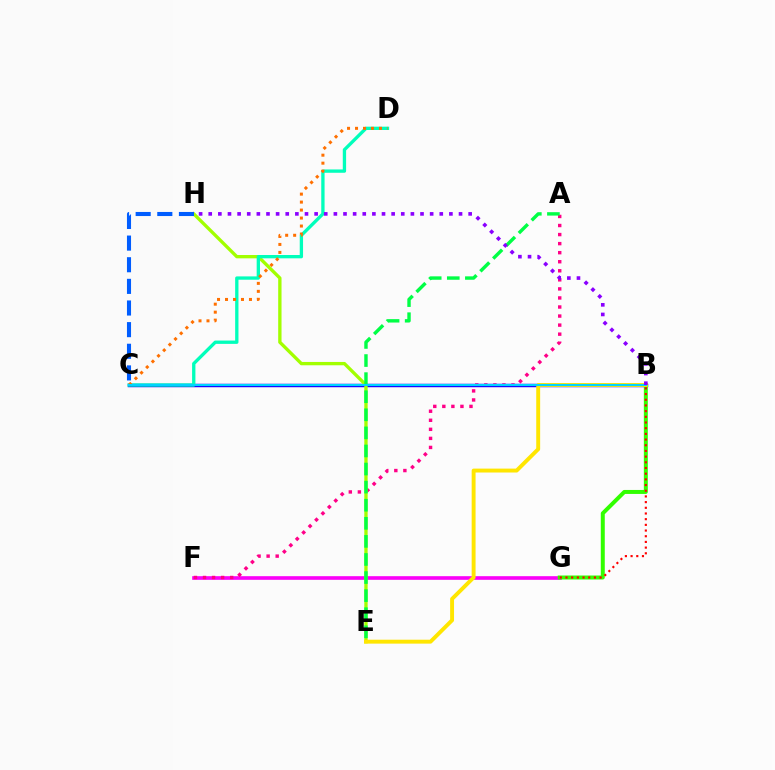{('F', 'G'): [{'color': '#fa00f9', 'line_style': 'solid', 'thickness': 2.62}], ('A', 'F'): [{'color': '#ff0088', 'line_style': 'dotted', 'thickness': 2.46}], ('B', 'C'): [{'color': '#1900ff', 'line_style': 'solid', 'thickness': 2.48}, {'color': '#00d3ff', 'line_style': 'solid', 'thickness': 1.5}], ('E', 'H'): [{'color': '#a2ff00', 'line_style': 'solid', 'thickness': 2.4}], ('C', 'D'): [{'color': '#00ffbb', 'line_style': 'solid', 'thickness': 2.39}, {'color': '#ff7000', 'line_style': 'dotted', 'thickness': 2.17}], ('B', 'G'): [{'color': '#31ff00', 'line_style': 'solid', 'thickness': 2.87}, {'color': '#ff0000', 'line_style': 'dotted', 'thickness': 1.55}], ('B', 'E'): [{'color': '#ffe600', 'line_style': 'solid', 'thickness': 2.82}], ('A', 'E'): [{'color': '#00ff45', 'line_style': 'dashed', 'thickness': 2.46}], ('B', 'H'): [{'color': '#8a00ff', 'line_style': 'dotted', 'thickness': 2.62}], ('C', 'H'): [{'color': '#005dff', 'line_style': 'dashed', 'thickness': 2.94}]}